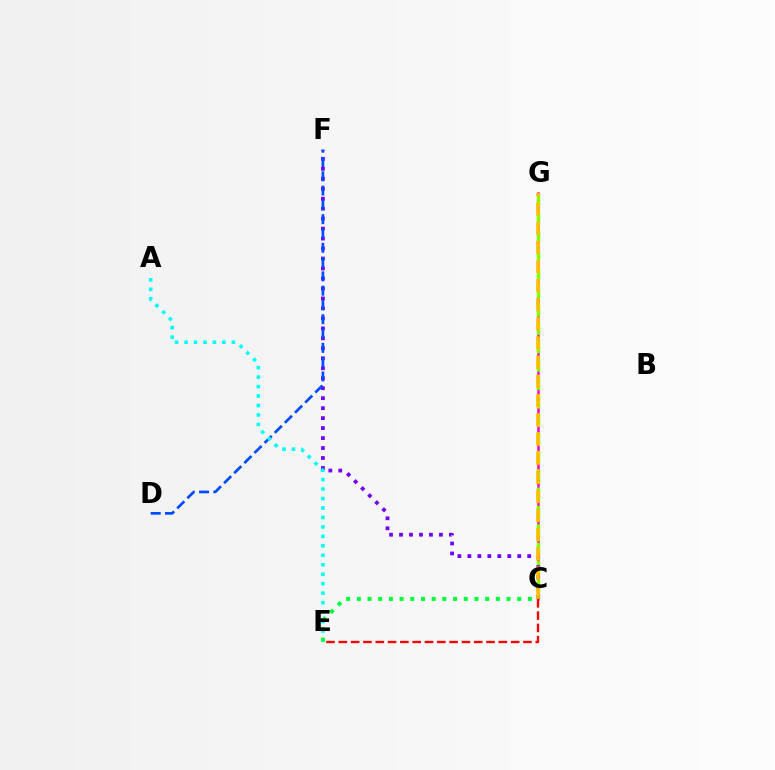{('C', 'G'): [{'color': '#ff00cf', 'line_style': 'solid', 'thickness': 1.82}, {'color': '#84ff00', 'line_style': 'dashed', 'thickness': 2.5}, {'color': '#ffbd00', 'line_style': 'dashed', 'thickness': 2.6}], ('C', 'F'): [{'color': '#7200ff', 'line_style': 'dotted', 'thickness': 2.71}], ('D', 'F'): [{'color': '#004bff', 'line_style': 'dashed', 'thickness': 1.94}], ('A', 'E'): [{'color': '#00fff6', 'line_style': 'dotted', 'thickness': 2.57}], ('C', 'E'): [{'color': '#00ff39', 'line_style': 'dotted', 'thickness': 2.9}, {'color': '#ff0000', 'line_style': 'dashed', 'thickness': 1.67}]}